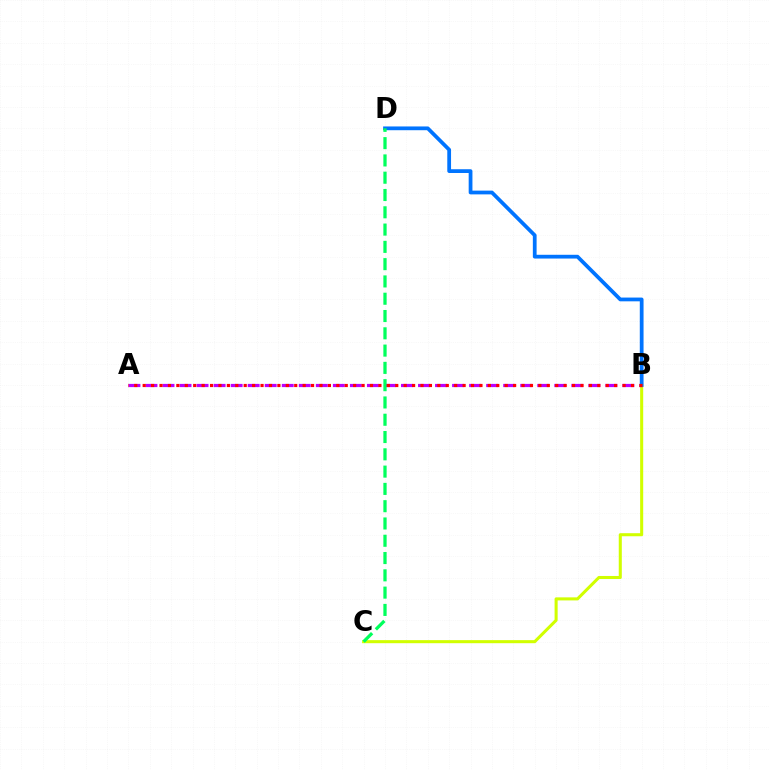{('B', 'C'): [{'color': '#d1ff00', 'line_style': 'solid', 'thickness': 2.2}], ('A', 'B'): [{'color': '#b900ff', 'line_style': 'dashed', 'thickness': 2.31}, {'color': '#ff0000', 'line_style': 'dotted', 'thickness': 2.29}], ('B', 'D'): [{'color': '#0074ff', 'line_style': 'solid', 'thickness': 2.71}], ('C', 'D'): [{'color': '#00ff5c', 'line_style': 'dashed', 'thickness': 2.35}]}